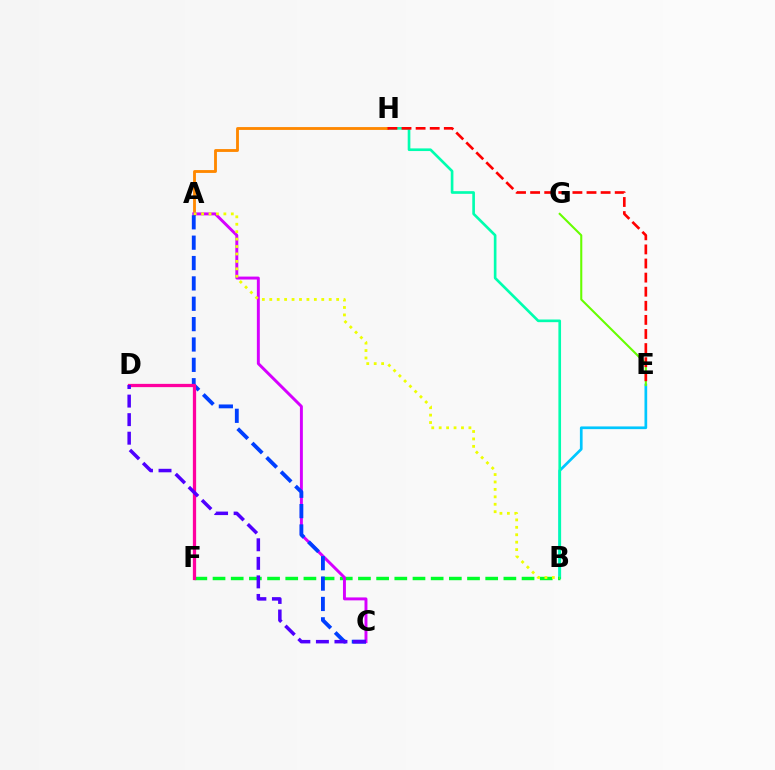{('B', 'E'): [{'color': '#00c7ff', 'line_style': 'solid', 'thickness': 1.94}], ('B', 'H'): [{'color': '#00ffaf', 'line_style': 'solid', 'thickness': 1.91}], ('A', 'H'): [{'color': '#ff8800', 'line_style': 'solid', 'thickness': 2.05}], ('B', 'F'): [{'color': '#00ff27', 'line_style': 'dashed', 'thickness': 2.47}], ('A', 'C'): [{'color': '#d600ff', 'line_style': 'solid', 'thickness': 2.12}, {'color': '#003fff', 'line_style': 'dashed', 'thickness': 2.77}], ('A', 'B'): [{'color': '#eeff00', 'line_style': 'dotted', 'thickness': 2.02}], ('D', 'F'): [{'color': '#ff00a0', 'line_style': 'solid', 'thickness': 2.35}], ('E', 'G'): [{'color': '#66ff00', 'line_style': 'solid', 'thickness': 1.5}], ('E', 'H'): [{'color': '#ff0000', 'line_style': 'dashed', 'thickness': 1.91}], ('C', 'D'): [{'color': '#4f00ff', 'line_style': 'dashed', 'thickness': 2.52}]}